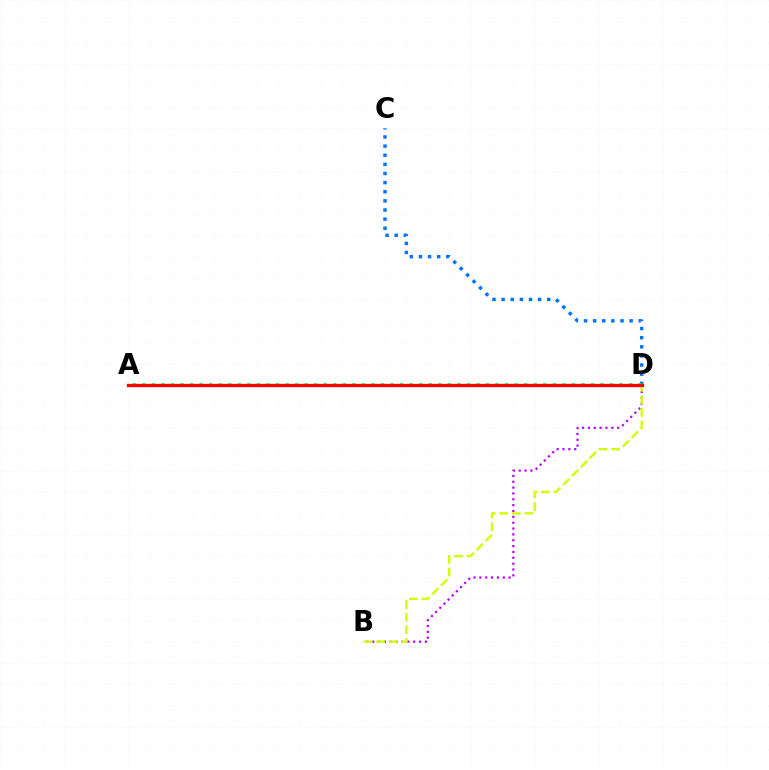{('B', 'D'): [{'color': '#b900ff', 'line_style': 'dotted', 'thickness': 1.59}, {'color': '#d1ff00', 'line_style': 'dashed', 'thickness': 1.71}], ('C', 'D'): [{'color': '#0074ff', 'line_style': 'dotted', 'thickness': 2.48}], ('A', 'D'): [{'color': '#00ff5c', 'line_style': 'dotted', 'thickness': 2.59}, {'color': '#ff0000', 'line_style': 'solid', 'thickness': 2.37}]}